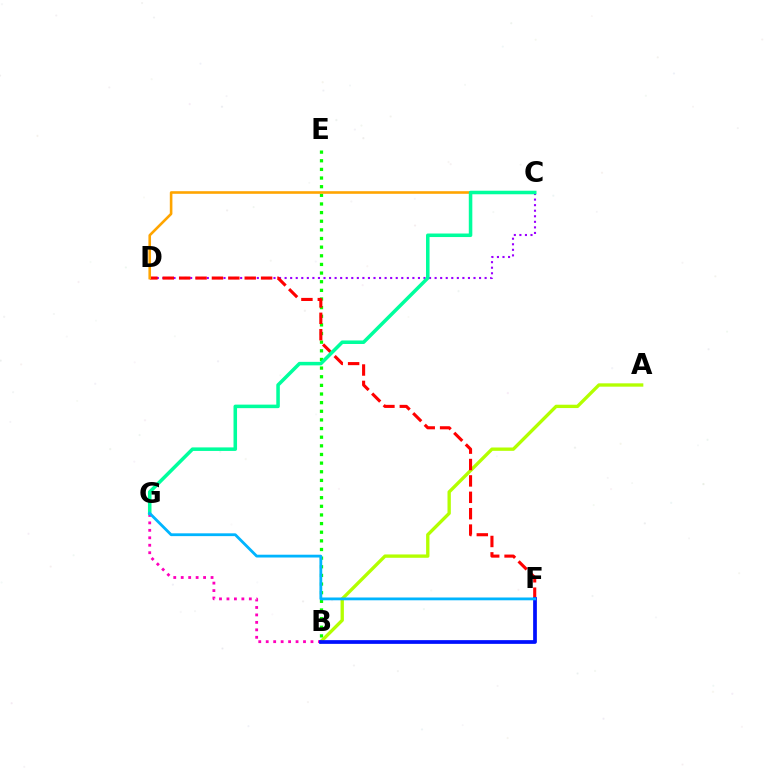{('B', 'E'): [{'color': '#08ff00', 'line_style': 'dotted', 'thickness': 2.35}], ('A', 'B'): [{'color': '#b3ff00', 'line_style': 'solid', 'thickness': 2.4}], ('C', 'D'): [{'color': '#9b00ff', 'line_style': 'dotted', 'thickness': 1.51}, {'color': '#ffa500', 'line_style': 'solid', 'thickness': 1.87}], ('D', 'F'): [{'color': '#ff0000', 'line_style': 'dashed', 'thickness': 2.23}], ('B', 'G'): [{'color': '#ff00bd', 'line_style': 'dotted', 'thickness': 2.03}], ('B', 'F'): [{'color': '#0010ff', 'line_style': 'solid', 'thickness': 2.68}], ('C', 'G'): [{'color': '#00ff9d', 'line_style': 'solid', 'thickness': 2.54}], ('F', 'G'): [{'color': '#00b5ff', 'line_style': 'solid', 'thickness': 2.02}]}